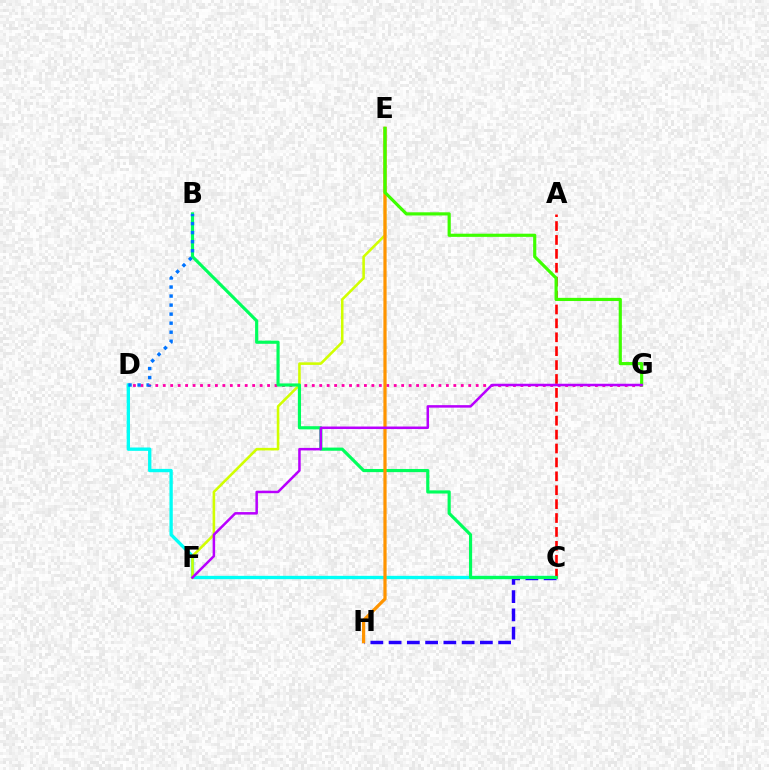{('C', 'D'): [{'color': '#00fff6', 'line_style': 'solid', 'thickness': 2.39}], ('D', 'G'): [{'color': '#ff00ac', 'line_style': 'dotted', 'thickness': 2.02}], ('C', 'H'): [{'color': '#2500ff', 'line_style': 'dashed', 'thickness': 2.48}], ('A', 'C'): [{'color': '#ff0000', 'line_style': 'dashed', 'thickness': 1.89}], ('E', 'F'): [{'color': '#d1ff00', 'line_style': 'solid', 'thickness': 1.85}], ('B', 'C'): [{'color': '#00ff5c', 'line_style': 'solid', 'thickness': 2.27}], ('E', 'H'): [{'color': '#ff9400', 'line_style': 'solid', 'thickness': 2.32}], ('B', 'D'): [{'color': '#0074ff', 'line_style': 'dotted', 'thickness': 2.46}], ('E', 'G'): [{'color': '#3dff00', 'line_style': 'solid', 'thickness': 2.28}], ('F', 'G'): [{'color': '#b900ff', 'line_style': 'solid', 'thickness': 1.81}]}